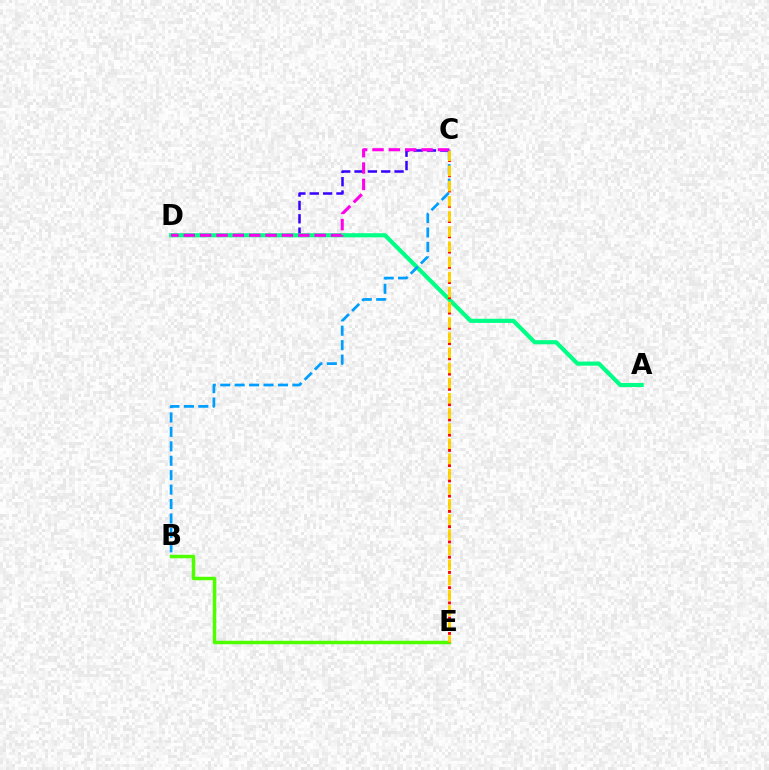{('C', 'D'): [{'color': '#3700ff', 'line_style': 'dashed', 'thickness': 1.81}, {'color': '#ff00ed', 'line_style': 'dashed', 'thickness': 2.22}], ('A', 'D'): [{'color': '#00ff86', 'line_style': 'solid', 'thickness': 2.98}], ('B', 'E'): [{'color': '#4fff00', 'line_style': 'solid', 'thickness': 2.52}], ('C', 'E'): [{'color': '#ff0000', 'line_style': 'dotted', 'thickness': 2.07}, {'color': '#ffd500', 'line_style': 'dashed', 'thickness': 2.06}], ('B', 'C'): [{'color': '#009eff', 'line_style': 'dashed', 'thickness': 1.96}]}